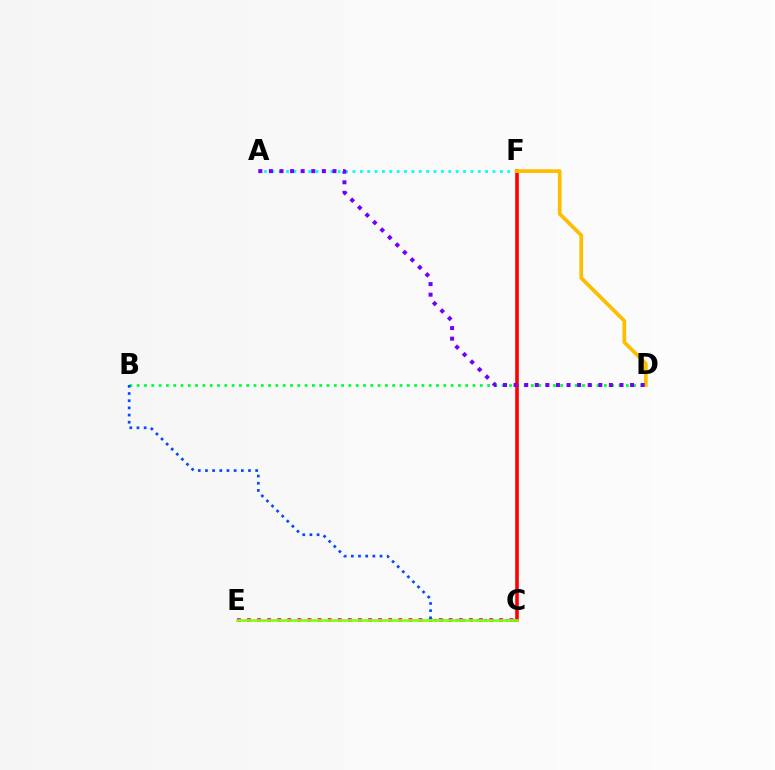{('B', 'D'): [{'color': '#00ff39', 'line_style': 'dotted', 'thickness': 1.98}], ('A', 'F'): [{'color': '#00fff6', 'line_style': 'dotted', 'thickness': 2.0}], ('C', 'E'): [{'color': '#ff00cf', 'line_style': 'dotted', 'thickness': 2.74}, {'color': '#84ff00', 'line_style': 'solid', 'thickness': 1.9}], ('C', 'F'): [{'color': '#ff0000', 'line_style': 'solid', 'thickness': 2.59}], ('D', 'F'): [{'color': '#ffbd00', 'line_style': 'solid', 'thickness': 2.67}], ('B', 'C'): [{'color': '#004bff', 'line_style': 'dotted', 'thickness': 1.95}], ('A', 'D'): [{'color': '#7200ff', 'line_style': 'dotted', 'thickness': 2.88}]}